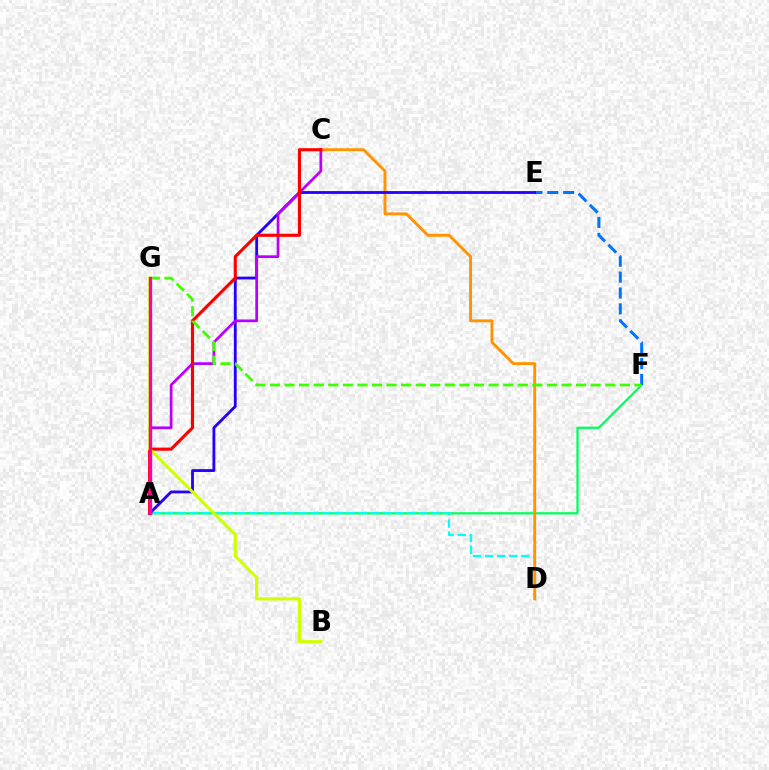{('A', 'F'): [{'color': '#00ff5c', 'line_style': 'solid', 'thickness': 1.63}], ('A', 'D'): [{'color': '#00fff6', 'line_style': 'dashed', 'thickness': 1.64}], ('C', 'D'): [{'color': '#ff9400', 'line_style': 'solid', 'thickness': 2.08}], ('E', 'F'): [{'color': '#0074ff', 'line_style': 'dashed', 'thickness': 2.16}], ('A', 'E'): [{'color': '#2500ff', 'line_style': 'solid', 'thickness': 2.03}], ('A', 'C'): [{'color': '#b900ff', 'line_style': 'solid', 'thickness': 1.95}, {'color': '#ff0000', 'line_style': 'solid', 'thickness': 2.25}], ('F', 'G'): [{'color': '#3dff00', 'line_style': 'dashed', 'thickness': 1.98}], ('B', 'G'): [{'color': '#d1ff00', 'line_style': 'solid', 'thickness': 2.25}], ('A', 'G'): [{'color': '#ff00ac', 'line_style': 'solid', 'thickness': 2.35}]}